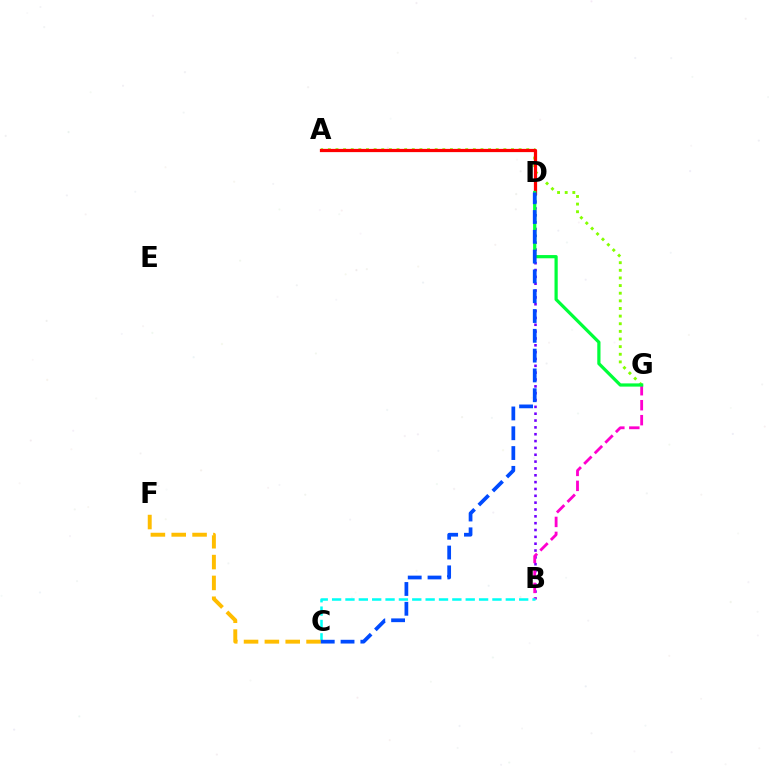{('B', 'D'): [{'color': '#7200ff', 'line_style': 'dotted', 'thickness': 1.86}], ('A', 'G'): [{'color': '#84ff00', 'line_style': 'dotted', 'thickness': 2.07}], ('A', 'D'): [{'color': '#ff0000', 'line_style': 'solid', 'thickness': 2.33}], ('B', 'G'): [{'color': '#ff00cf', 'line_style': 'dashed', 'thickness': 2.03}], ('B', 'C'): [{'color': '#00fff6', 'line_style': 'dashed', 'thickness': 1.82}], ('C', 'F'): [{'color': '#ffbd00', 'line_style': 'dashed', 'thickness': 2.83}], ('D', 'G'): [{'color': '#00ff39', 'line_style': 'solid', 'thickness': 2.32}], ('C', 'D'): [{'color': '#004bff', 'line_style': 'dashed', 'thickness': 2.69}]}